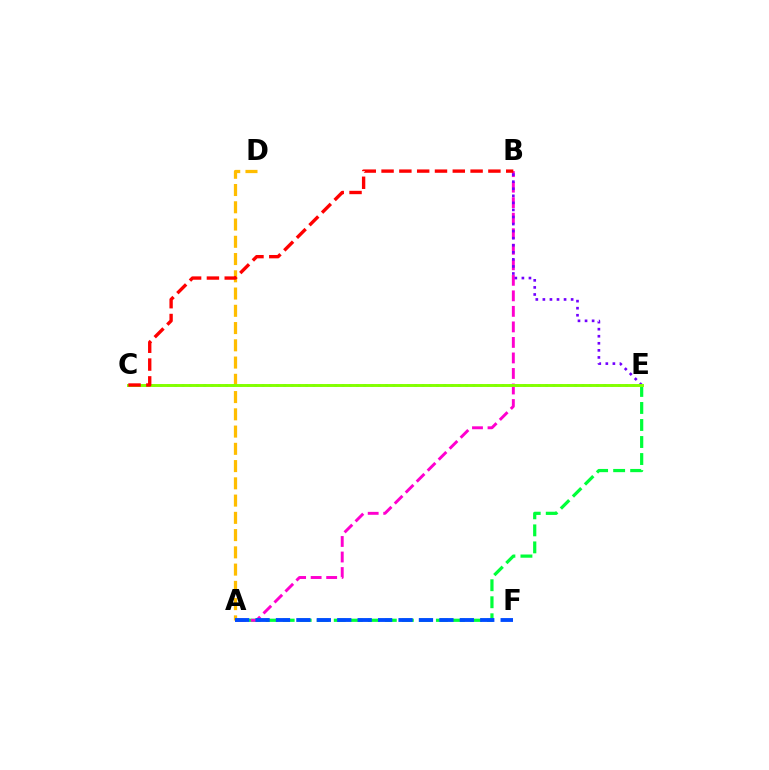{('A', 'E'): [{'color': '#00ff39', 'line_style': 'dashed', 'thickness': 2.31}], ('C', 'E'): [{'color': '#00fff6', 'line_style': 'dotted', 'thickness': 1.98}, {'color': '#84ff00', 'line_style': 'solid', 'thickness': 2.11}], ('A', 'B'): [{'color': '#ff00cf', 'line_style': 'dashed', 'thickness': 2.11}], ('A', 'D'): [{'color': '#ffbd00', 'line_style': 'dashed', 'thickness': 2.34}], ('B', 'E'): [{'color': '#7200ff', 'line_style': 'dotted', 'thickness': 1.92}], ('A', 'F'): [{'color': '#004bff', 'line_style': 'dashed', 'thickness': 2.77}], ('B', 'C'): [{'color': '#ff0000', 'line_style': 'dashed', 'thickness': 2.42}]}